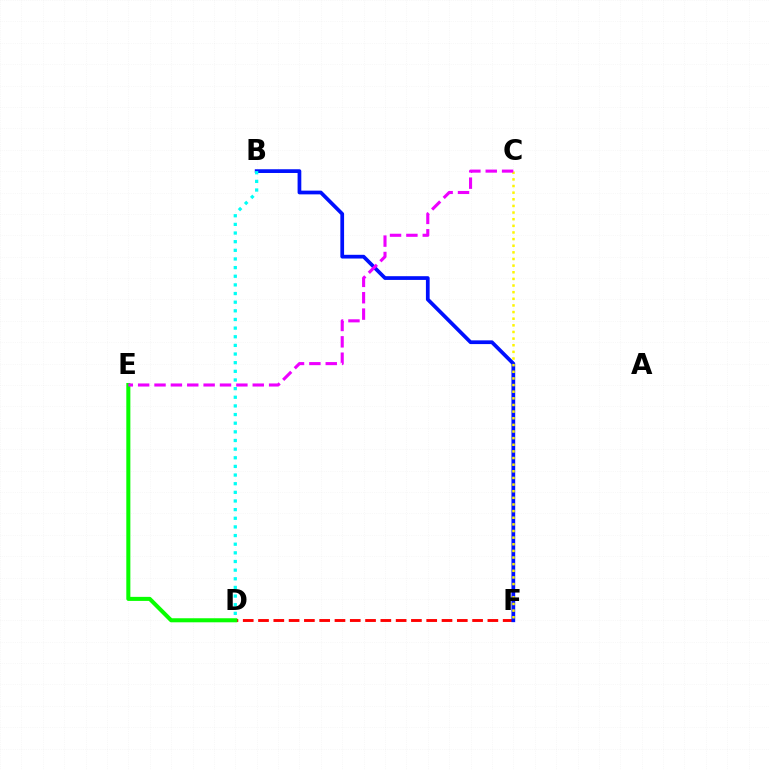{('D', 'F'): [{'color': '#ff0000', 'line_style': 'dashed', 'thickness': 2.08}], ('B', 'F'): [{'color': '#0010ff', 'line_style': 'solid', 'thickness': 2.68}], ('C', 'F'): [{'color': '#fcf500', 'line_style': 'dotted', 'thickness': 1.8}], ('D', 'E'): [{'color': '#08ff00', 'line_style': 'solid', 'thickness': 2.91}], ('B', 'D'): [{'color': '#00fff6', 'line_style': 'dotted', 'thickness': 2.35}], ('C', 'E'): [{'color': '#ee00ff', 'line_style': 'dashed', 'thickness': 2.22}]}